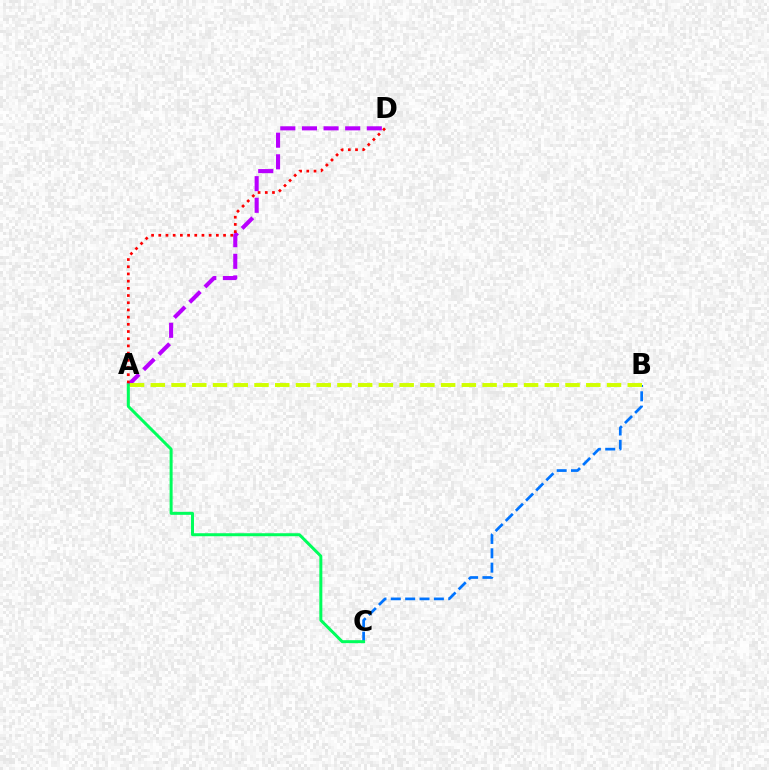{('A', 'D'): [{'color': '#b900ff', 'line_style': 'dashed', 'thickness': 2.94}, {'color': '#ff0000', 'line_style': 'dotted', 'thickness': 1.96}], ('B', 'C'): [{'color': '#0074ff', 'line_style': 'dashed', 'thickness': 1.95}], ('A', 'C'): [{'color': '#00ff5c', 'line_style': 'solid', 'thickness': 2.16}], ('A', 'B'): [{'color': '#d1ff00', 'line_style': 'dashed', 'thickness': 2.82}]}